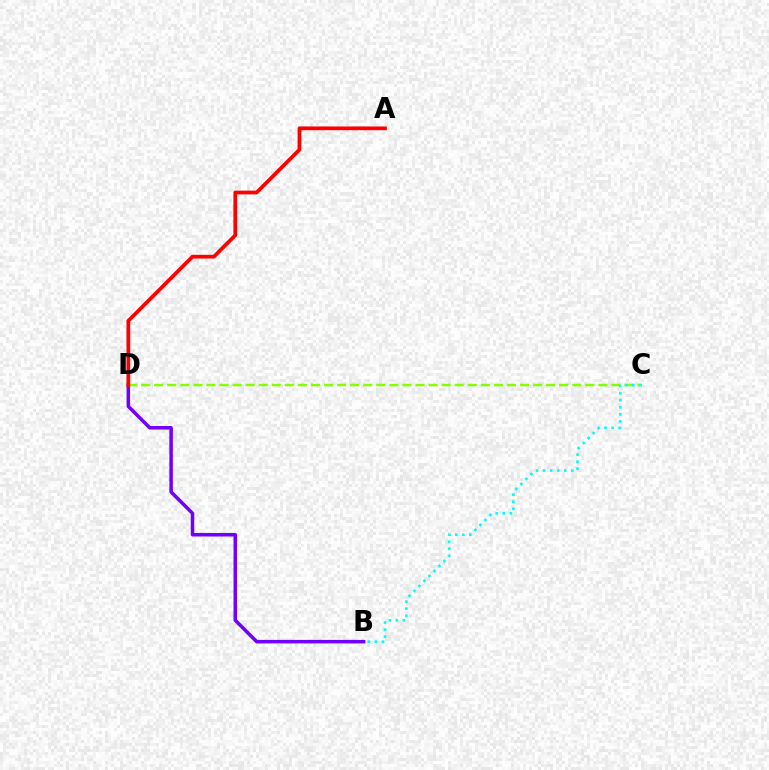{('B', 'D'): [{'color': '#7200ff', 'line_style': 'solid', 'thickness': 2.54}], ('C', 'D'): [{'color': '#84ff00', 'line_style': 'dashed', 'thickness': 1.77}], ('A', 'D'): [{'color': '#ff0000', 'line_style': 'solid', 'thickness': 2.69}], ('B', 'C'): [{'color': '#00fff6', 'line_style': 'dotted', 'thickness': 1.92}]}